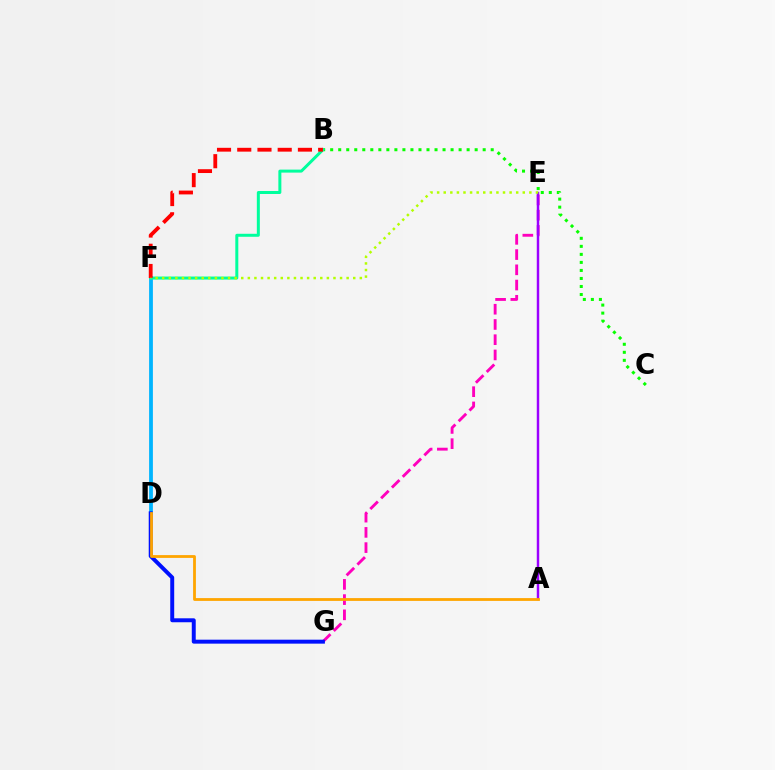{('B', 'C'): [{'color': '#08ff00', 'line_style': 'dotted', 'thickness': 2.18}], ('E', 'G'): [{'color': '#ff00bd', 'line_style': 'dashed', 'thickness': 2.07}], ('A', 'E'): [{'color': '#9b00ff', 'line_style': 'solid', 'thickness': 1.77}], ('D', 'F'): [{'color': '#00b5ff', 'line_style': 'solid', 'thickness': 2.72}], ('B', 'F'): [{'color': '#00ff9d', 'line_style': 'solid', 'thickness': 2.16}, {'color': '#ff0000', 'line_style': 'dashed', 'thickness': 2.75}], ('D', 'G'): [{'color': '#0010ff', 'line_style': 'solid', 'thickness': 2.85}], ('A', 'D'): [{'color': '#ffa500', 'line_style': 'solid', 'thickness': 2.01}], ('E', 'F'): [{'color': '#b3ff00', 'line_style': 'dotted', 'thickness': 1.79}]}